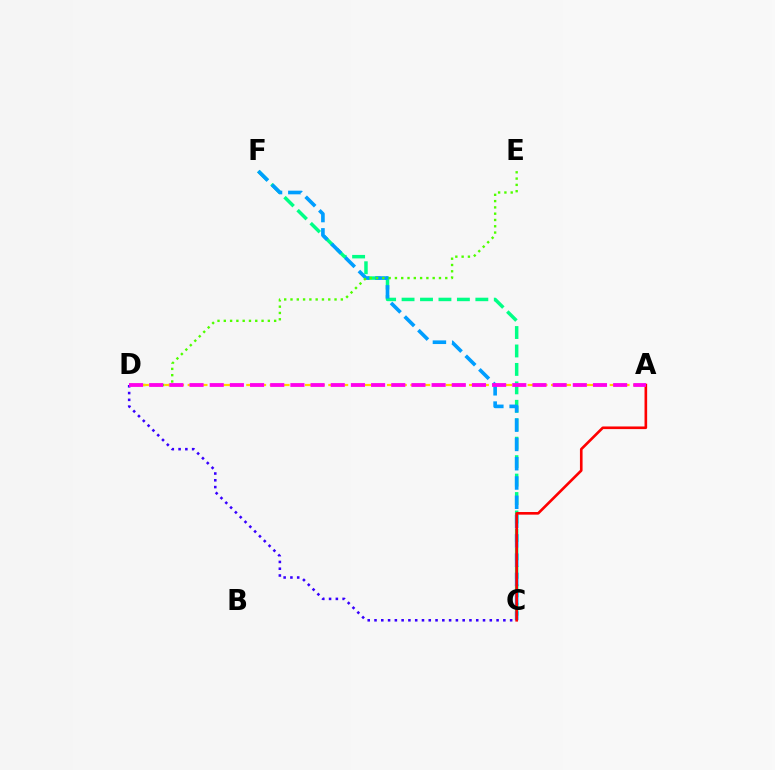{('C', 'F'): [{'color': '#00ff86', 'line_style': 'dashed', 'thickness': 2.51}, {'color': '#009eff', 'line_style': 'dashed', 'thickness': 2.62}], ('D', 'E'): [{'color': '#4fff00', 'line_style': 'dotted', 'thickness': 1.71}], ('A', 'D'): [{'color': '#ffd500', 'line_style': 'dashed', 'thickness': 1.59}, {'color': '#ff00ed', 'line_style': 'dashed', 'thickness': 2.74}], ('C', 'D'): [{'color': '#3700ff', 'line_style': 'dotted', 'thickness': 1.84}], ('A', 'C'): [{'color': '#ff0000', 'line_style': 'solid', 'thickness': 1.89}]}